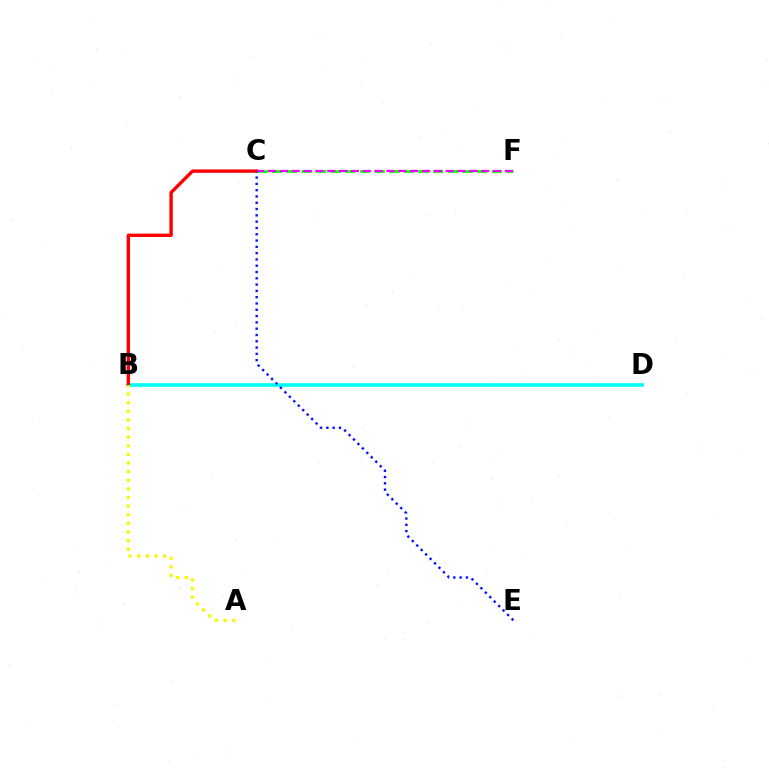{('B', 'D'): [{'color': '#00fff6', 'line_style': 'solid', 'thickness': 2.64}], ('B', 'C'): [{'color': '#ff0000', 'line_style': 'solid', 'thickness': 2.44}], ('C', 'E'): [{'color': '#0010ff', 'line_style': 'dotted', 'thickness': 1.71}], ('C', 'F'): [{'color': '#08ff00', 'line_style': 'dashed', 'thickness': 1.99}, {'color': '#ee00ff', 'line_style': 'dashed', 'thickness': 1.61}], ('A', 'B'): [{'color': '#fcf500', 'line_style': 'dotted', 'thickness': 2.34}]}